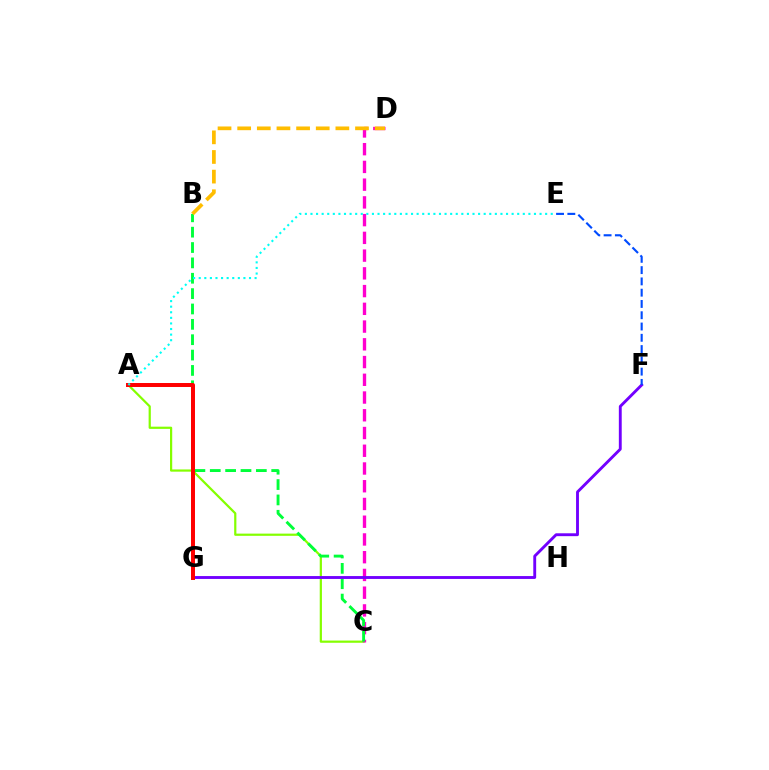{('A', 'C'): [{'color': '#84ff00', 'line_style': 'solid', 'thickness': 1.59}], ('C', 'D'): [{'color': '#ff00cf', 'line_style': 'dashed', 'thickness': 2.41}], ('B', 'C'): [{'color': '#00ff39', 'line_style': 'dashed', 'thickness': 2.09}], ('F', 'G'): [{'color': '#7200ff', 'line_style': 'solid', 'thickness': 2.07}], ('B', 'D'): [{'color': '#ffbd00', 'line_style': 'dashed', 'thickness': 2.67}], ('E', 'F'): [{'color': '#004bff', 'line_style': 'dashed', 'thickness': 1.53}], ('A', 'G'): [{'color': '#ff0000', 'line_style': 'solid', 'thickness': 2.86}], ('A', 'E'): [{'color': '#00fff6', 'line_style': 'dotted', 'thickness': 1.52}]}